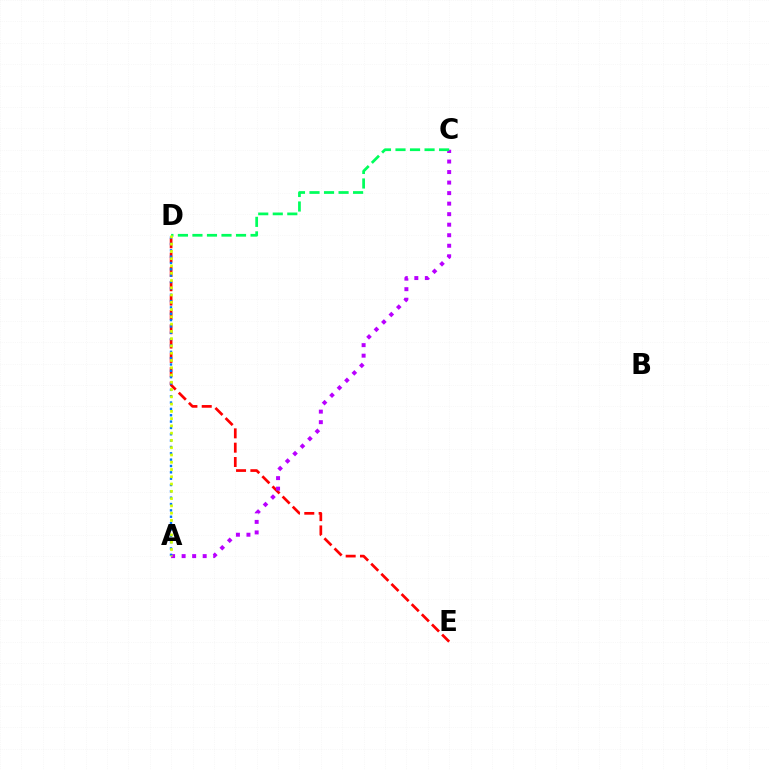{('D', 'E'): [{'color': '#ff0000', 'line_style': 'dashed', 'thickness': 1.95}], ('A', 'C'): [{'color': '#b900ff', 'line_style': 'dotted', 'thickness': 2.86}], ('A', 'D'): [{'color': '#0074ff', 'line_style': 'dotted', 'thickness': 1.72}, {'color': '#d1ff00', 'line_style': 'dotted', 'thickness': 1.98}], ('C', 'D'): [{'color': '#00ff5c', 'line_style': 'dashed', 'thickness': 1.97}]}